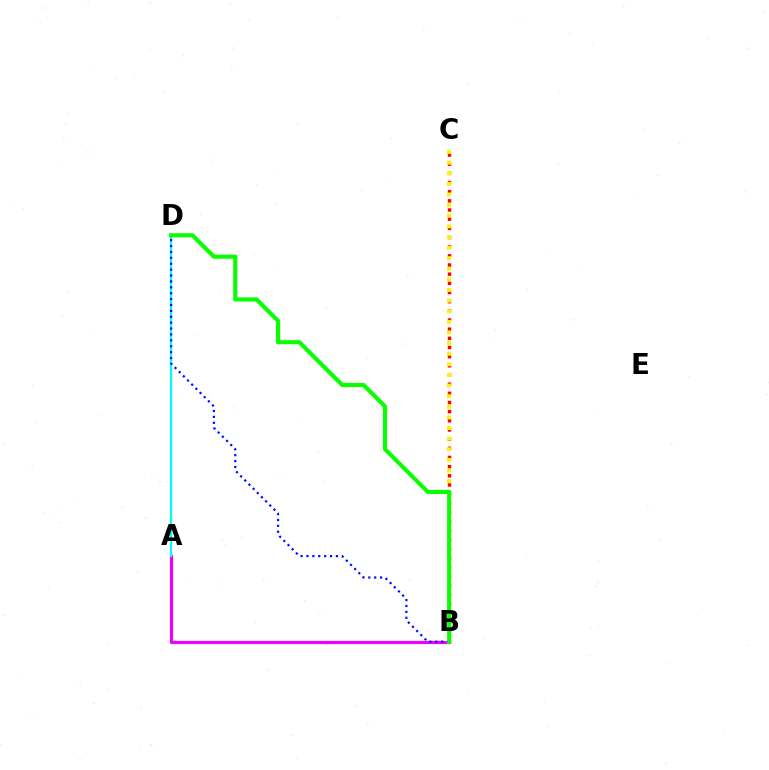{('A', 'B'): [{'color': '#ee00ff', 'line_style': 'solid', 'thickness': 2.29}], ('B', 'C'): [{'color': '#ff0000', 'line_style': 'dotted', 'thickness': 2.49}, {'color': '#fcf500', 'line_style': 'dotted', 'thickness': 2.88}], ('A', 'D'): [{'color': '#00fff6', 'line_style': 'solid', 'thickness': 1.63}], ('B', 'D'): [{'color': '#0010ff', 'line_style': 'dotted', 'thickness': 1.6}, {'color': '#08ff00', 'line_style': 'solid', 'thickness': 2.95}]}